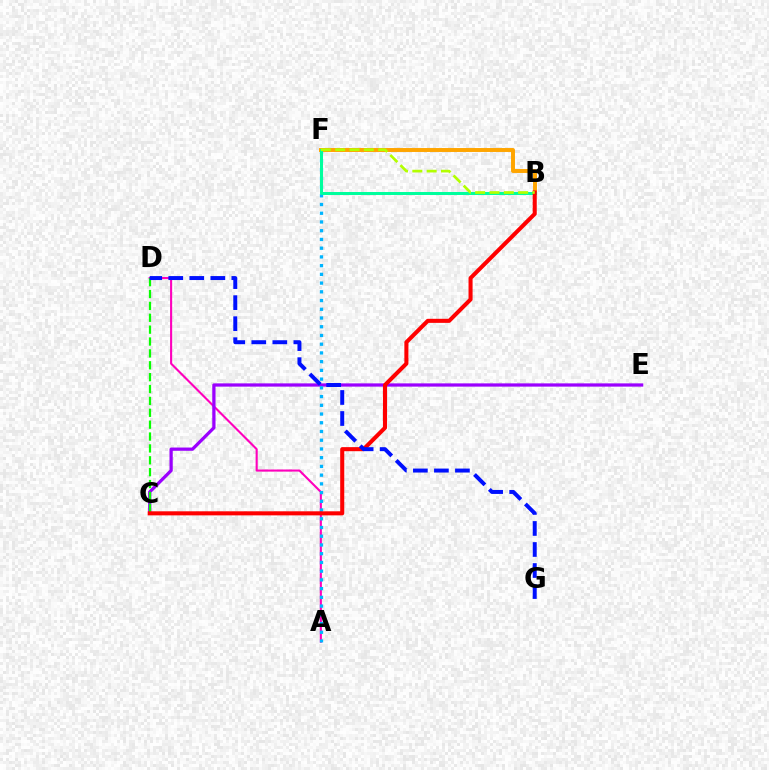{('A', 'D'): [{'color': '#ff00bd', 'line_style': 'solid', 'thickness': 1.51}], ('C', 'E'): [{'color': '#9b00ff', 'line_style': 'solid', 'thickness': 2.34}], ('A', 'F'): [{'color': '#00b5ff', 'line_style': 'dotted', 'thickness': 2.37}], ('B', 'F'): [{'color': '#ffa500', 'line_style': 'solid', 'thickness': 2.83}, {'color': '#00ff9d', 'line_style': 'solid', 'thickness': 2.15}, {'color': '#b3ff00', 'line_style': 'dashed', 'thickness': 1.95}], ('C', 'D'): [{'color': '#08ff00', 'line_style': 'dashed', 'thickness': 1.61}], ('B', 'C'): [{'color': '#ff0000', 'line_style': 'solid', 'thickness': 2.92}], ('D', 'G'): [{'color': '#0010ff', 'line_style': 'dashed', 'thickness': 2.86}]}